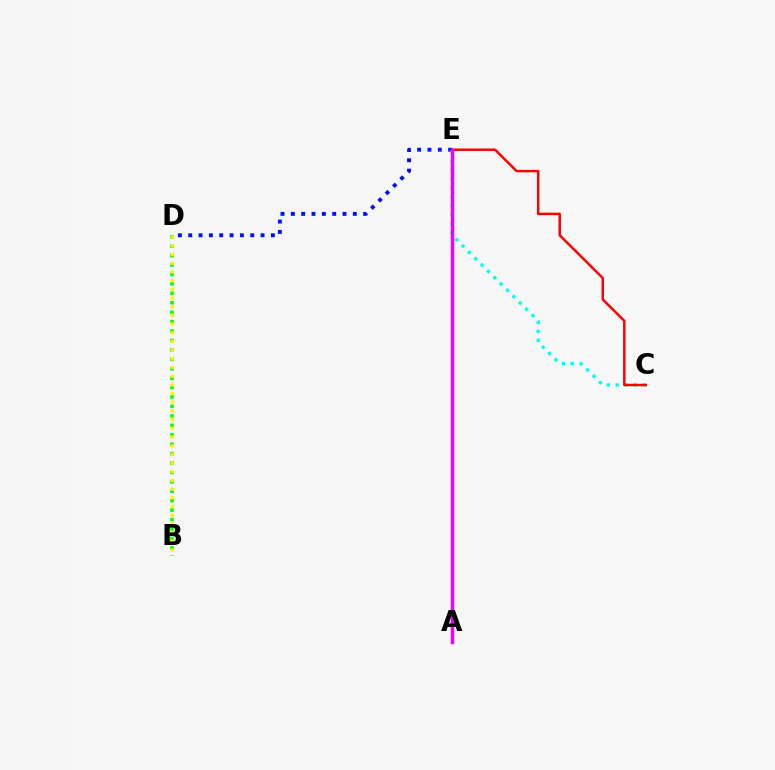{('D', 'E'): [{'color': '#0010ff', 'line_style': 'dotted', 'thickness': 2.81}], ('B', 'D'): [{'color': '#08ff00', 'line_style': 'dotted', 'thickness': 2.56}, {'color': '#fcf500', 'line_style': 'dotted', 'thickness': 2.36}], ('C', 'E'): [{'color': '#00fff6', 'line_style': 'dotted', 'thickness': 2.44}, {'color': '#ff0000', 'line_style': 'solid', 'thickness': 1.78}], ('A', 'E'): [{'color': '#ee00ff', 'line_style': 'solid', 'thickness': 2.5}]}